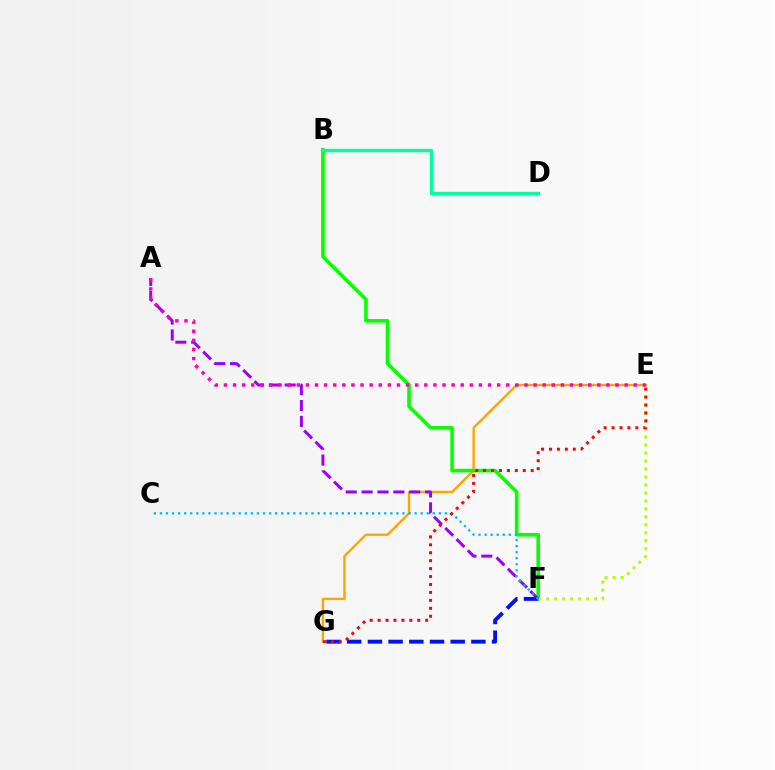{('E', 'G'): [{'color': '#ffa500', 'line_style': 'solid', 'thickness': 1.72}, {'color': '#ff0000', 'line_style': 'dotted', 'thickness': 2.16}], ('B', 'F'): [{'color': '#08ff00', 'line_style': 'solid', 'thickness': 2.59}], ('E', 'F'): [{'color': '#b3ff00', 'line_style': 'dotted', 'thickness': 2.17}], ('A', 'F'): [{'color': '#9b00ff', 'line_style': 'dashed', 'thickness': 2.16}], ('A', 'E'): [{'color': '#ff00bd', 'line_style': 'dotted', 'thickness': 2.47}], ('B', 'D'): [{'color': '#00ff9d', 'line_style': 'solid', 'thickness': 2.42}], ('F', 'G'): [{'color': '#0010ff', 'line_style': 'dashed', 'thickness': 2.81}], ('C', 'F'): [{'color': '#00b5ff', 'line_style': 'dotted', 'thickness': 1.65}]}